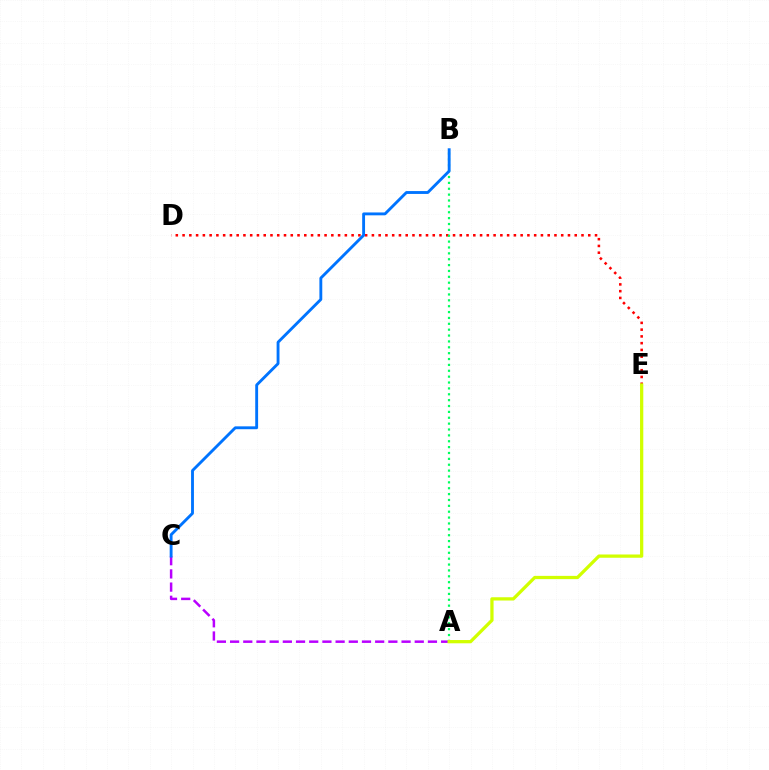{('D', 'E'): [{'color': '#ff0000', 'line_style': 'dotted', 'thickness': 1.84}], ('A', 'C'): [{'color': '#b900ff', 'line_style': 'dashed', 'thickness': 1.79}], ('A', 'B'): [{'color': '#00ff5c', 'line_style': 'dotted', 'thickness': 1.6}], ('A', 'E'): [{'color': '#d1ff00', 'line_style': 'solid', 'thickness': 2.35}], ('B', 'C'): [{'color': '#0074ff', 'line_style': 'solid', 'thickness': 2.07}]}